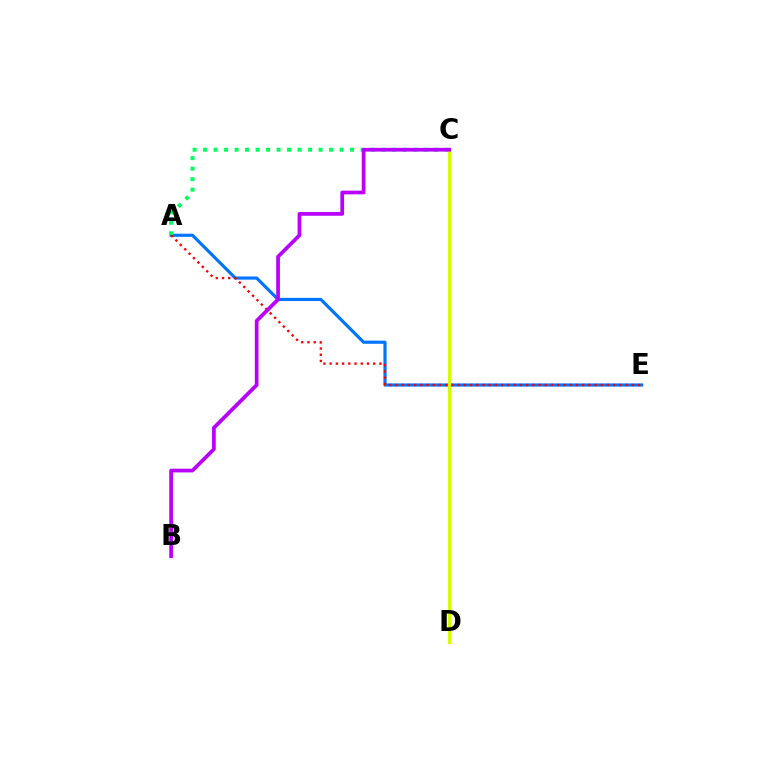{('A', 'E'): [{'color': '#0074ff', 'line_style': 'solid', 'thickness': 2.27}, {'color': '#ff0000', 'line_style': 'dotted', 'thickness': 1.69}], ('A', 'C'): [{'color': '#00ff5c', 'line_style': 'dotted', 'thickness': 2.85}], ('C', 'D'): [{'color': '#d1ff00', 'line_style': 'solid', 'thickness': 2.18}], ('B', 'C'): [{'color': '#b900ff', 'line_style': 'solid', 'thickness': 2.68}]}